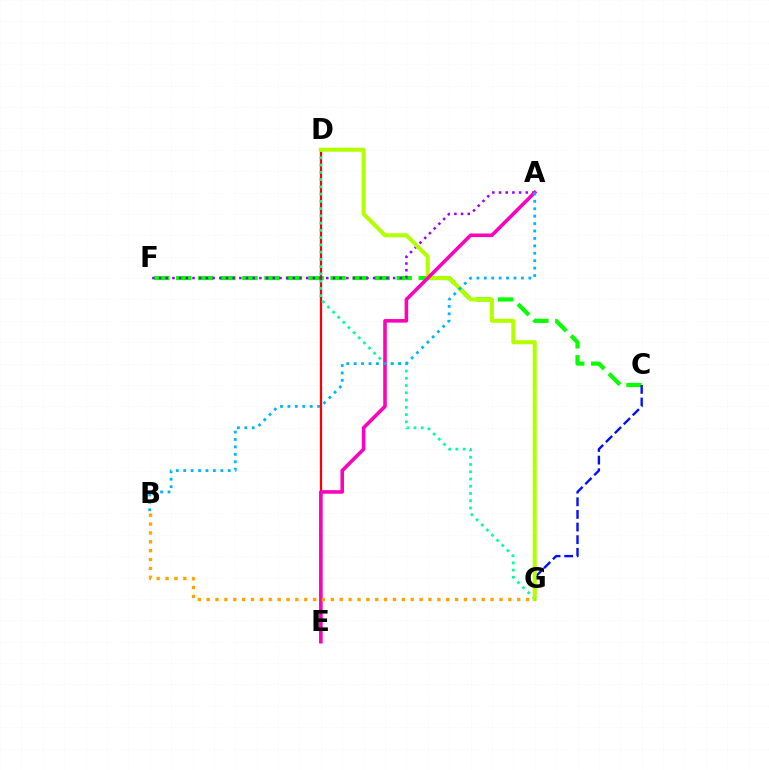{('C', 'F'): [{'color': '#08ff00', 'line_style': 'dashed', 'thickness': 2.99}], ('C', 'G'): [{'color': '#0010ff', 'line_style': 'dashed', 'thickness': 1.72}], ('D', 'E'): [{'color': '#ff0000', 'line_style': 'solid', 'thickness': 1.62}], ('D', 'G'): [{'color': '#00ff9d', 'line_style': 'dotted', 'thickness': 1.97}, {'color': '#b3ff00', 'line_style': 'solid', 'thickness': 2.91}], ('A', 'F'): [{'color': '#9b00ff', 'line_style': 'dotted', 'thickness': 1.82}], ('A', 'E'): [{'color': '#ff00bd', 'line_style': 'solid', 'thickness': 2.57}], ('A', 'B'): [{'color': '#00b5ff', 'line_style': 'dotted', 'thickness': 2.02}], ('B', 'G'): [{'color': '#ffa500', 'line_style': 'dotted', 'thickness': 2.41}]}